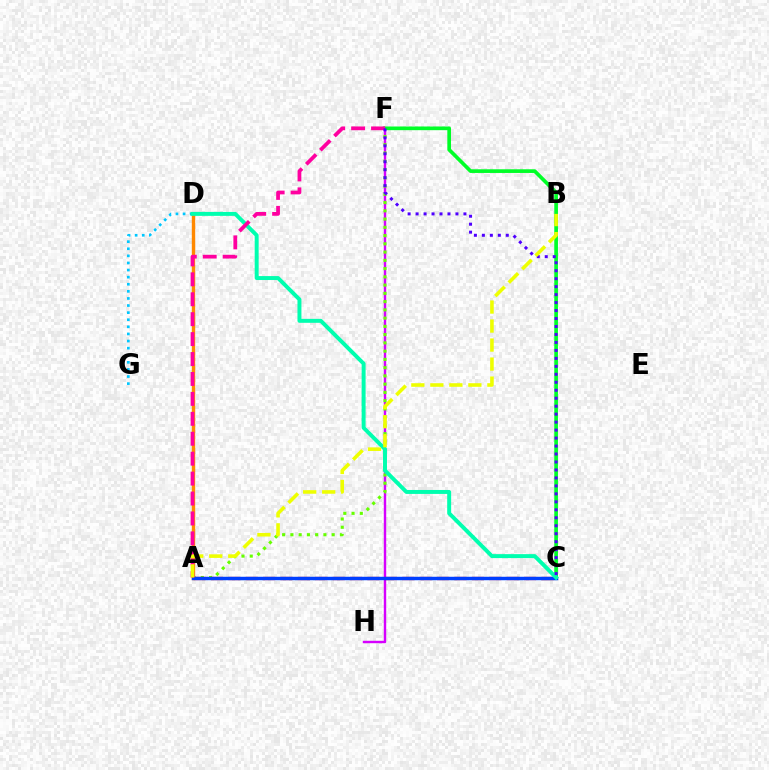{('F', 'H'): [{'color': '#d600ff', 'line_style': 'solid', 'thickness': 1.74}], ('A', 'F'): [{'color': '#66ff00', 'line_style': 'dotted', 'thickness': 2.24}, {'color': '#ff00a0', 'line_style': 'dashed', 'thickness': 2.71}], ('C', 'F'): [{'color': '#00ff27', 'line_style': 'solid', 'thickness': 2.65}, {'color': '#4f00ff', 'line_style': 'dotted', 'thickness': 2.17}], ('A', 'C'): [{'color': '#ff0000', 'line_style': 'dashed', 'thickness': 2.36}, {'color': '#003fff', 'line_style': 'solid', 'thickness': 2.48}], ('D', 'G'): [{'color': '#00c7ff', 'line_style': 'dotted', 'thickness': 1.93}], ('A', 'D'): [{'color': '#ff8800', 'line_style': 'solid', 'thickness': 2.44}], ('C', 'D'): [{'color': '#00ffaf', 'line_style': 'solid', 'thickness': 2.85}], ('A', 'B'): [{'color': '#eeff00', 'line_style': 'dashed', 'thickness': 2.58}]}